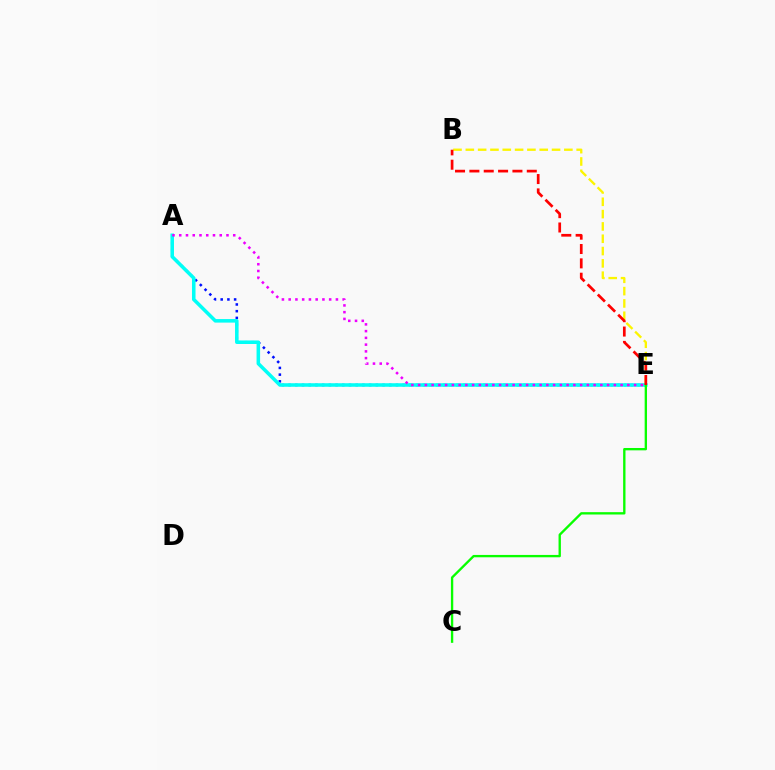{('A', 'E'): [{'color': '#0010ff', 'line_style': 'dotted', 'thickness': 1.82}, {'color': '#00fff6', 'line_style': 'solid', 'thickness': 2.55}, {'color': '#ee00ff', 'line_style': 'dotted', 'thickness': 1.83}], ('B', 'E'): [{'color': '#fcf500', 'line_style': 'dashed', 'thickness': 1.67}, {'color': '#ff0000', 'line_style': 'dashed', 'thickness': 1.95}], ('C', 'E'): [{'color': '#08ff00', 'line_style': 'solid', 'thickness': 1.69}]}